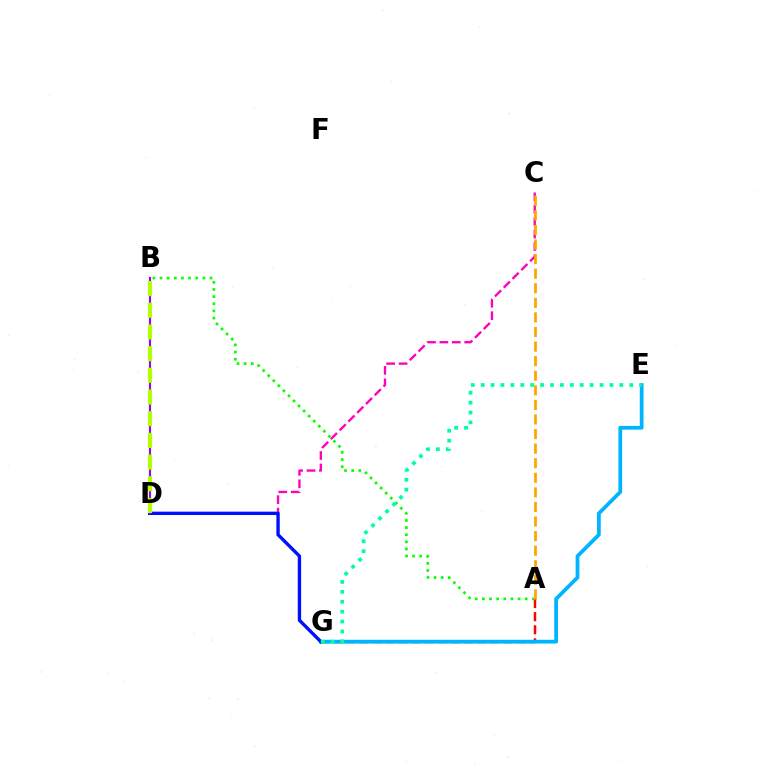{('A', 'G'): [{'color': '#ff0000', 'line_style': 'dashed', 'thickness': 1.78}], ('A', 'B'): [{'color': '#08ff00', 'line_style': 'dotted', 'thickness': 1.94}], ('E', 'G'): [{'color': '#00b5ff', 'line_style': 'solid', 'thickness': 2.7}, {'color': '#00ff9d', 'line_style': 'dotted', 'thickness': 2.69}], ('C', 'D'): [{'color': '#ff00bd', 'line_style': 'dashed', 'thickness': 1.69}], ('D', 'G'): [{'color': '#0010ff', 'line_style': 'solid', 'thickness': 2.42}], ('A', 'C'): [{'color': '#ffa500', 'line_style': 'dashed', 'thickness': 1.98}], ('B', 'D'): [{'color': '#9b00ff', 'line_style': 'solid', 'thickness': 1.54}, {'color': '#b3ff00', 'line_style': 'dashed', 'thickness': 2.95}]}